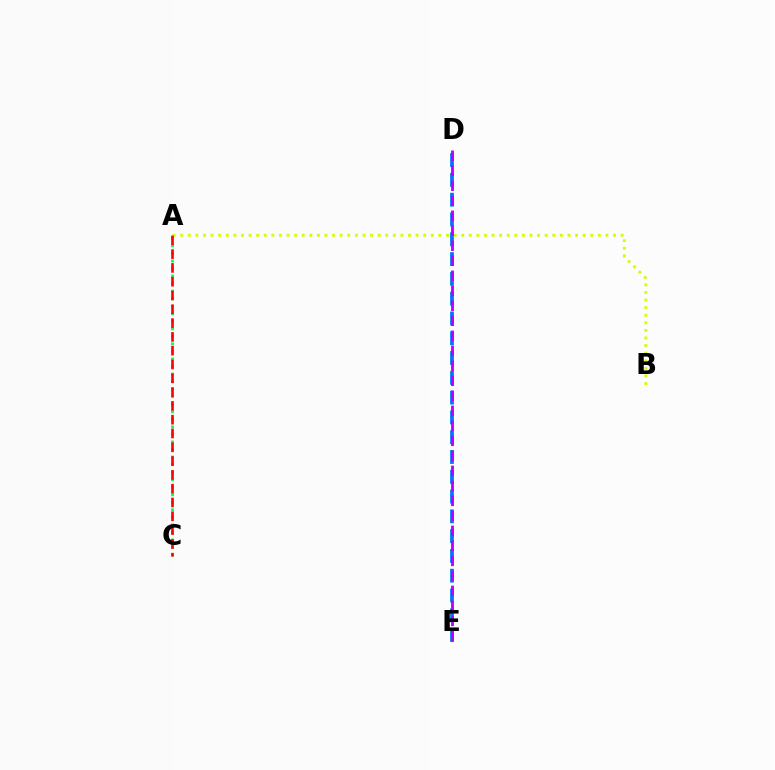{('D', 'E'): [{'color': '#0074ff', 'line_style': 'dashed', 'thickness': 2.69}, {'color': '#b900ff', 'line_style': 'dashed', 'thickness': 2.04}], ('A', 'B'): [{'color': '#d1ff00', 'line_style': 'dotted', 'thickness': 2.06}], ('A', 'C'): [{'color': '#00ff5c', 'line_style': 'dotted', 'thickness': 2.05}, {'color': '#ff0000', 'line_style': 'dashed', 'thickness': 1.87}]}